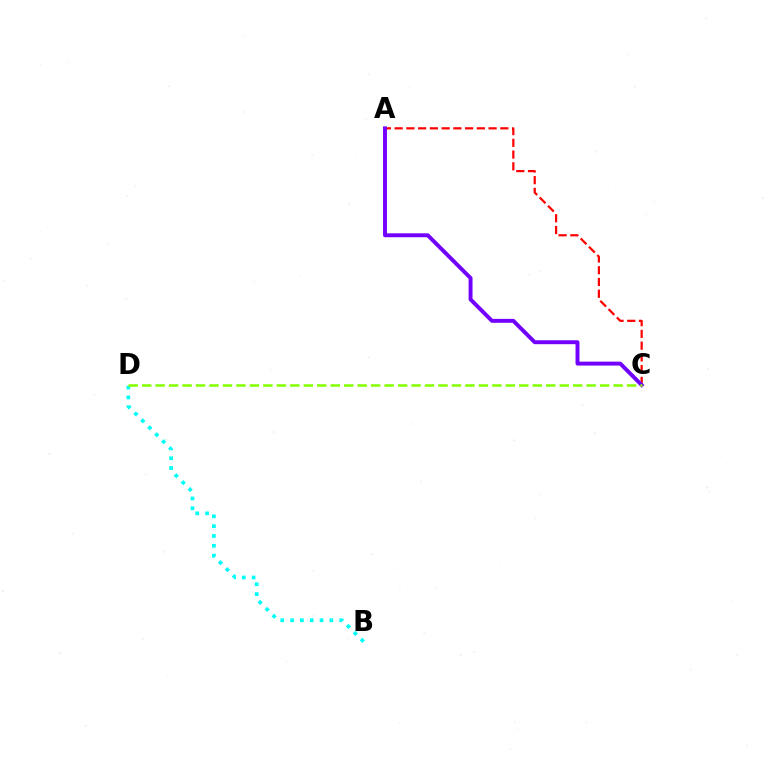{('A', 'C'): [{'color': '#ff0000', 'line_style': 'dashed', 'thickness': 1.6}, {'color': '#7200ff', 'line_style': 'solid', 'thickness': 2.82}], ('B', 'D'): [{'color': '#00fff6', 'line_style': 'dotted', 'thickness': 2.67}], ('C', 'D'): [{'color': '#84ff00', 'line_style': 'dashed', 'thickness': 1.83}]}